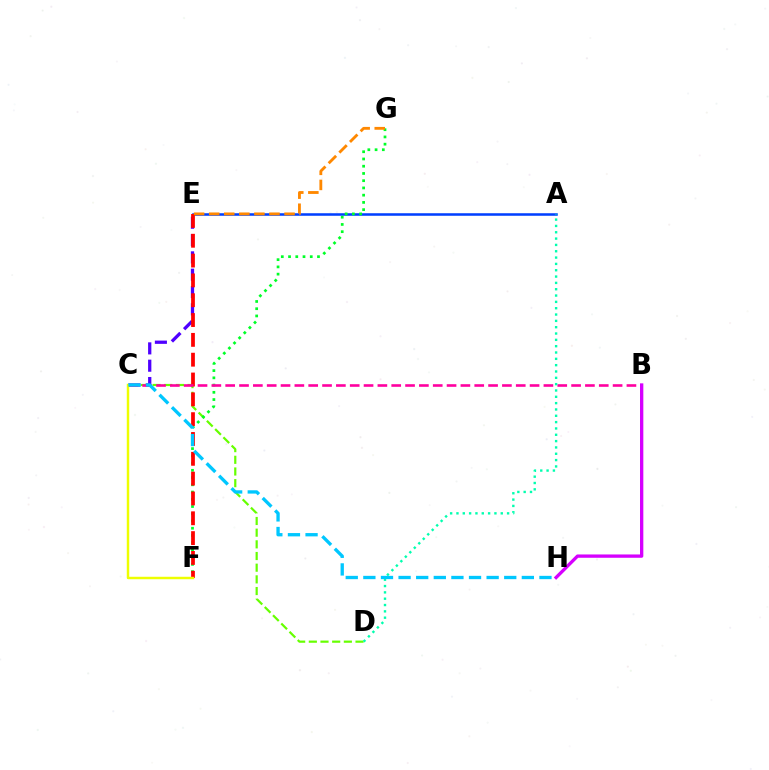{('A', 'E'): [{'color': '#003fff', 'line_style': 'solid', 'thickness': 1.83}], ('C', 'E'): [{'color': '#4f00ff', 'line_style': 'dashed', 'thickness': 2.35}], ('C', 'D'): [{'color': '#66ff00', 'line_style': 'dashed', 'thickness': 1.59}], ('F', 'G'): [{'color': '#00ff27', 'line_style': 'dotted', 'thickness': 1.97}], ('E', 'F'): [{'color': '#ff0000', 'line_style': 'dashed', 'thickness': 2.69}], ('B', 'C'): [{'color': '#ff00a0', 'line_style': 'dashed', 'thickness': 1.88}], ('B', 'H'): [{'color': '#d600ff', 'line_style': 'solid', 'thickness': 2.39}], ('C', 'F'): [{'color': '#eeff00', 'line_style': 'solid', 'thickness': 1.77}], ('E', 'G'): [{'color': '#ff8800', 'line_style': 'dashed', 'thickness': 2.05}], ('A', 'D'): [{'color': '#00ffaf', 'line_style': 'dotted', 'thickness': 1.72}], ('C', 'H'): [{'color': '#00c7ff', 'line_style': 'dashed', 'thickness': 2.39}]}